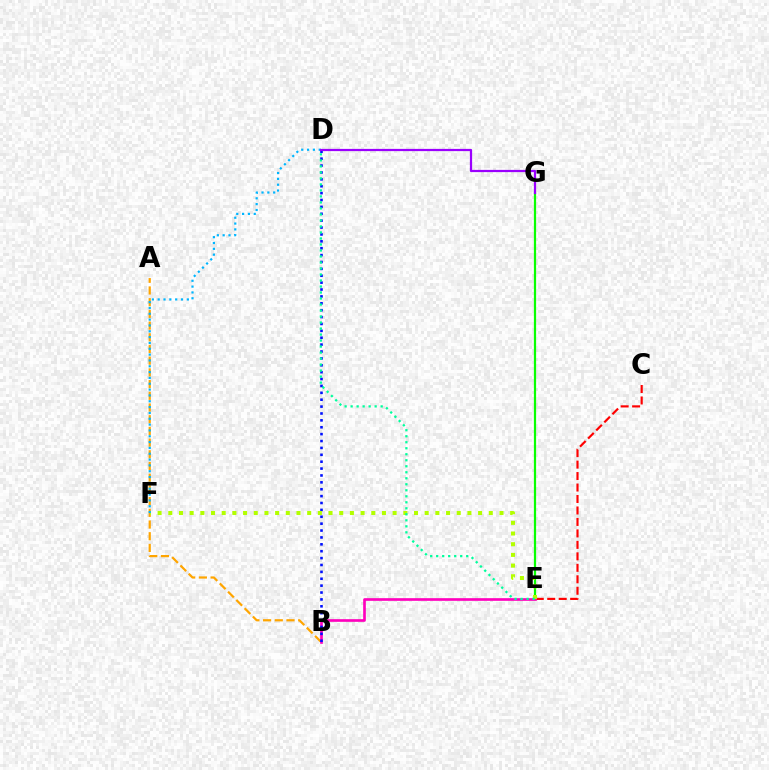{('E', 'G'): [{'color': '#08ff00', 'line_style': 'solid', 'thickness': 1.6}], ('C', 'E'): [{'color': '#ff0000', 'line_style': 'dashed', 'thickness': 1.56}], ('A', 'B'): [{'color': '#ffa500', 'line_style': 'dashed', 'thickness': 1.59}], ('B', 'E'): [{'color': '#ff00bd', 'line_style': 'solid', 'thickness': 1.92}], ('B', 'D'): [{'color': '#0010ff', 'line_style': 'dotted', 'thickness': 1.87}], ('E', 'F'): [{'color': '#b3ff00', 'line_style': 'dotted', 'thickness': 2.9}], ('D', 'F'): [{'color': '#00b5ff', 'line_style': 'dotted', 'thickness': 1.58}], ('D', 'E'): [{'color': '#00ff9d', 'line_style': 'dotted', 'thickness': 1.63}], ('D', 'G'): [{'color': '#9b00ff', 'line_style': 'solid', 'thickness': 1.6}]}